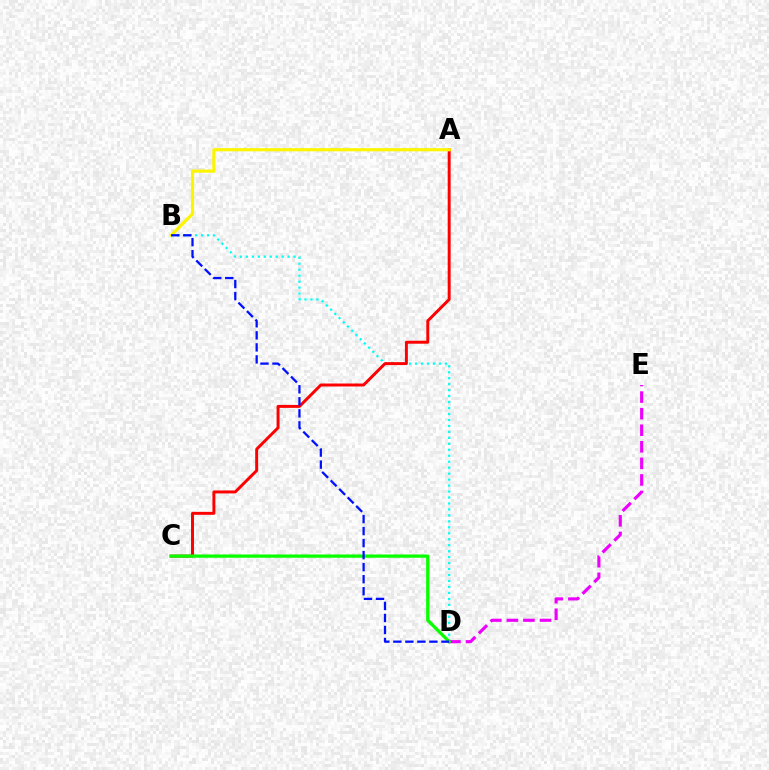{('B', 'D'): [{'color': '#00fff6', 'line_style': 'dotted', 'thickness': 1.62}, {'color': '#0010ff', 'line_style': 'dashed', 'thickness': 1.63}], ('A', 'C'): [{'color': '#ff0000', 'line_style': 'solid', 'thickness': 2.13}], ('A', 'B'): [{'color': '#fcf500', 'line_style': 'solid', 'thickness': 2.29}], ('D', 'E'): [{'color': '#ee00ff', 'line_style': 'dashed', 'thickness': 2.25}], ('C', 'D'): [{'color': '#08ff00', 'line_style': 'solid', 'thickness': 2.35}]}